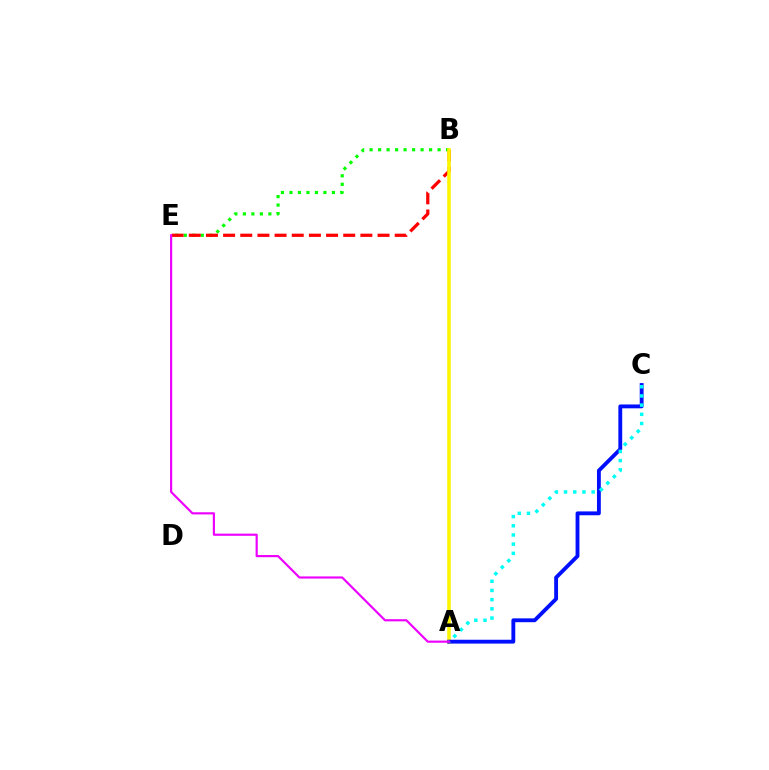{('B', 'E'): [{'color': '#08ff00', 'line_style': 'dotted', 'thickness': 2.31}, {'color': '#ff0000', 'line_style': 'dashed', 'thickness': 2.33}], ('A', 'B'): [{'color': '#fcf500', 'line_style': 'solid', 'thickness': 2.58}], ('A', 'C'): [{'color': '#0010ff', 'line_style': 'solid', 'thickness': 2.77}, {'color': '#00fff6', 'line_style': 'dotted', 'thickness': 2.5}], ('A', 'E'): [{'color': '#ee00ff', 'line_style': 'solid', 'thickness': 1.56}]}